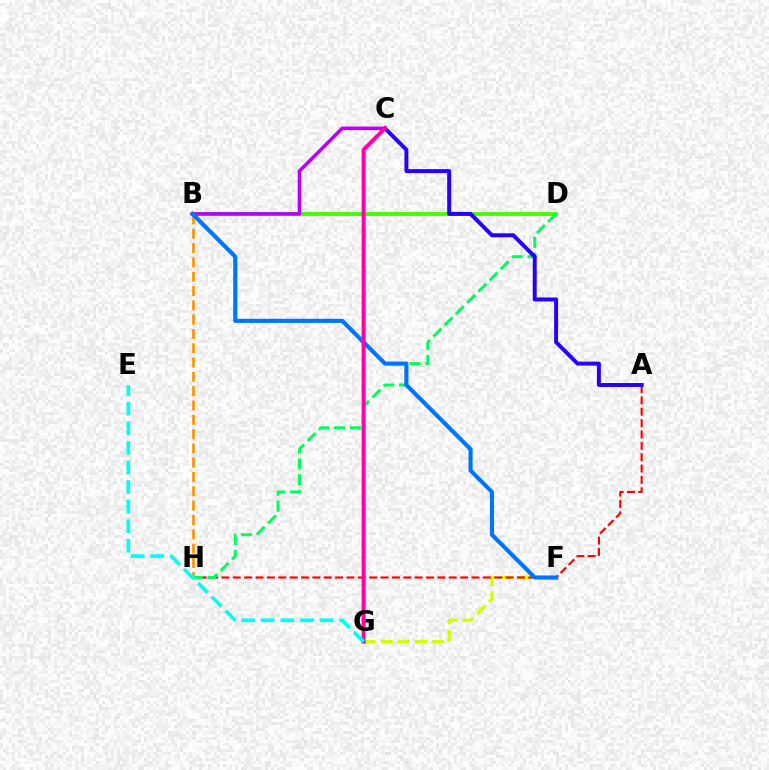{('F', 'G'): [{'color': '#d1ff00', 'line_style': 'dashed', 'thickness': 2.33}], ('B', 'H'): [{'color': '#ff9400', 'line_style': 'dashed', 'thickness': 1.94}], ('B', 'D'): [{'color': '#3dff00', 'line_style': 'solid', 'thickness': 2.74}], ('A', 'H'): [{'color': '#ff0000', 'line_style': 'dashed', 'thickness': 1.54}], ('D', 'H'): [{'color': '#00ff5c', 'line_style': 'dashed', 'thickness': 2.16}], ('A', 'C'): [{'color': '#2500ff', 'line_style': 'solid', 'thickness': 2.85}], ('B', 'C'): [{'color': '#b900ff', 'line_style': 'solid', 'thickness': 2.56}], ('B', 'F'): [{'color': '#0074ff', 'line_style': 'solid', 'thickness': 2.97}], ('C', 'G'): [{'color': '#ff00ac', 'line_style': 'solid', 'thickness': 2.86}], ('E', 'G'): [{'color': '#00fff6', 'line_style': 'dashed', 'thickness': 2.66}]}